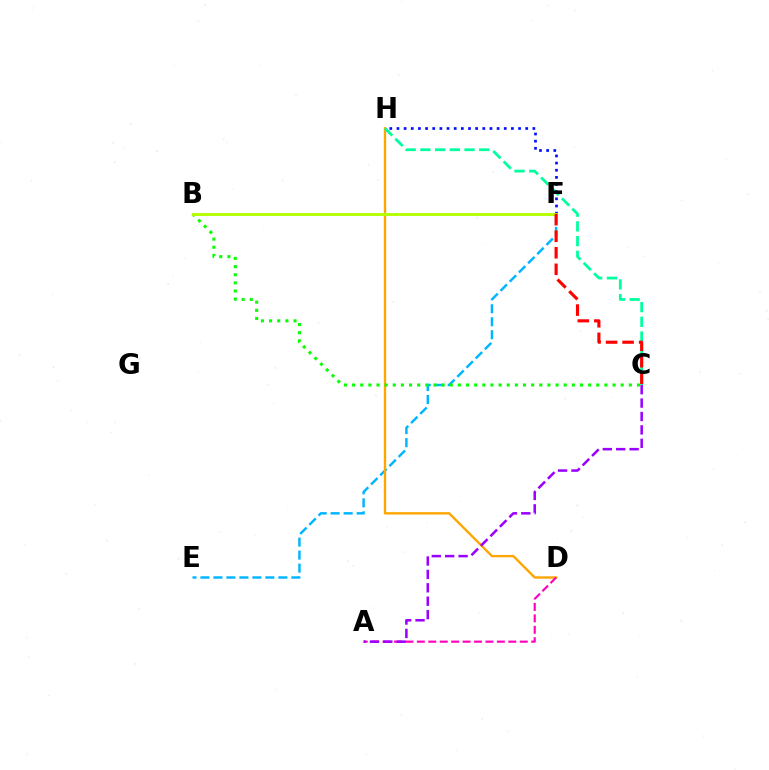{('E', 'F'): [{'color': '#00b5ff', 'line_style': 'dashed', 'thickness': 1.76}], ('D', 'H'): [{'color': '#ffa500', 'line_style': 'solid', 'thickness': 1.69}], ('A', 'D'): [{'color': '#ff00bd', 'line_style': 'dashed', 'thickness': 1.55}], ('C', 'H'): [{'color': '#00ff9d', 'line_style': 'dashed', 'thickness': 2.0}], ('A', 'C'): [{'color': '#9b00ff', 'line_style': 'dashed', 'thickness': 1.82}], ('F', 'H'): [{'color': '#0010ff', 'line_style': 'dotted', 'thickness': 1.94}], ('B', 'C'): [{'color': '#08ff00', 'line_style': 'dotted', 'thickness': 2.21}], ('B', 'F'): [{'color': '#b3ff00', 'line_style': 'solid', 'thickness': 2.08}], ('C', 'F'): [{'color': '#ff0000', 'line_style': 'dashed', 'thickness': 2.25}]}